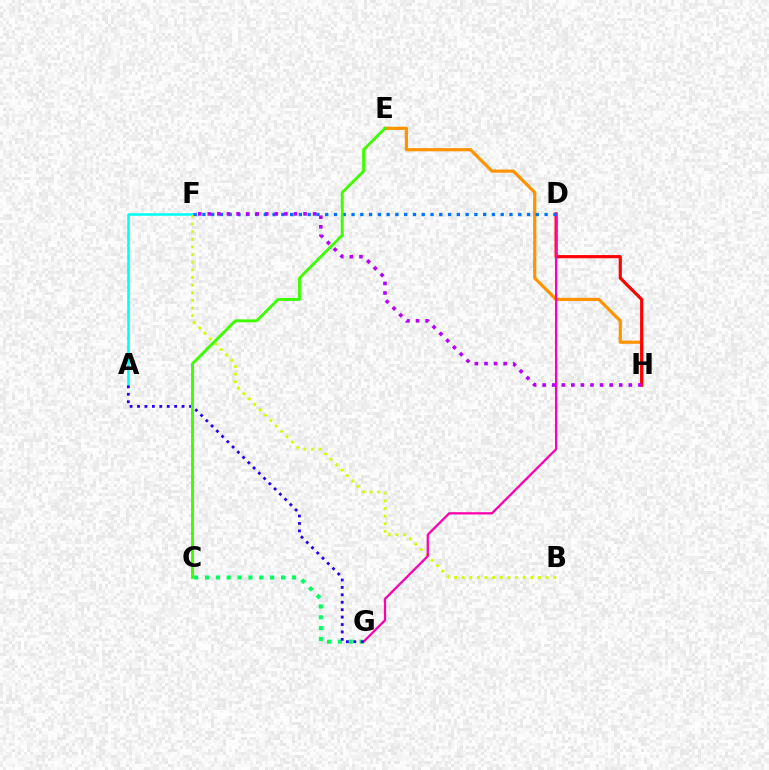{('A', 'F'): [{'color': '#00fff6', 'line_style': 'solid', 'thickness': 1.83}], ('E', 'H'): [{'color': '#ff9400', 'line_style': 'solid', 'thickness': 2.31}], ('C', 'G'): [{'color': '#00ff5c', 'line_style': 'dotted', 'thickness': 2.95}], ('D', 'H'): [{'color': '#ff0000', 'line_style': 'solid', 'thickness': 2.28}], ('B', 'F'): [{'color': '#d1ff00', 'line_style': 'dotted', 'thickness': 2.07}], ('D', 'G'): [{'color': '#ff00ac', 'line_style': 'solid', 'thickness': 1.64}], ('A', 'G'): [{'color': '#2500ff', 'line_style': 'dotted', 'thickness': 2.02}], ('D', 'F'): [{'color': '#0074ff', 'line_style': 'dotted', 'thickness': 2.38}], ('F', 'H'): [{'color': '#b900ff', 'line_style': 'dotted', 'thickness': 2.6}], ('C', 'E'): [{'color': '#3dff00', 'line_style': 'solid', 'thickness': 2.08}]}